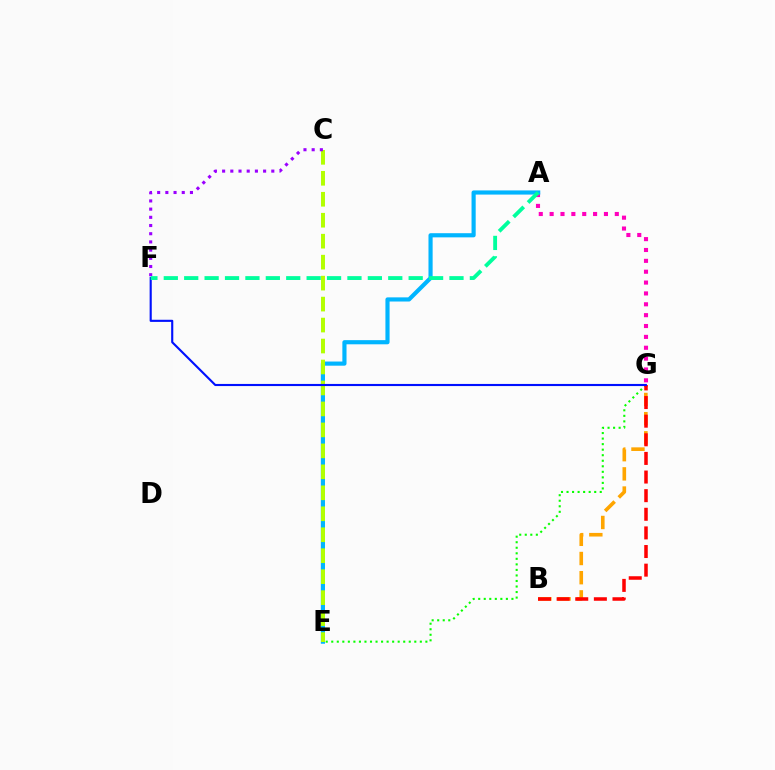{('E', 'G'): [{'color': '#08ff00', 'line_style': 'dotted', 'thickness': 1.5}], ('A', 'G'): [{'color': '#ff00bd', 'line_style': 'dotted', 'thickness': 2.95}], ('B', 'G'): [{'color': '#ffa500', 'line_style': 'dashed', 'thickness': 2.61}, {'color': '#ff0000', 'line_style': 'dashed', 'thickness': 2.53}], ('A', 'E'): [{'color': '#00b5ff', 'line_style': 'solid', 'thickness': 2.99}], ('C', 'E'): [{'color': '#b3ff00', 'line_style': 'dashed', 'thickness': 2.85}], ('F', 'G'): [{'color': '#0010ff', 'line_style': 'solid', 'thickness': 1.53}], ('C', 'F'): [{'color': '#9b00ff', 'line_style': 'dotted', 'thickness': 2.23}], ('A', 'F'): [{'color': '#00ff9d', 'line_style': 'dashed', 'thickness': 2.77}]}